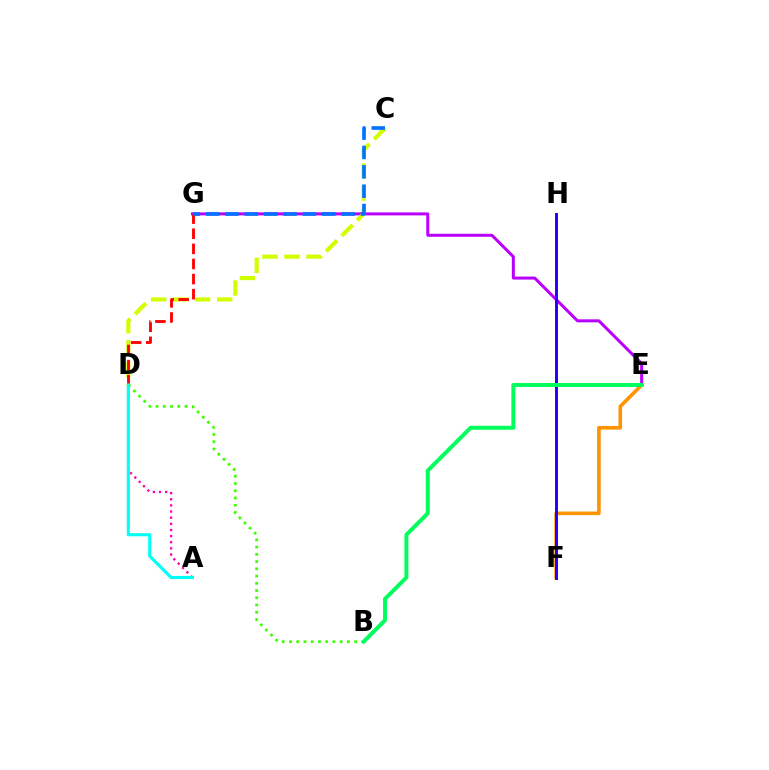{('E', 'F'): [{'color': '#ff9400', 'line_style': 'solid', 'thickness': 2.6}], ('E', 'G'): [{'color': '#b900ff', 'line_style': 'solid', 'thickness': 2.16}], ('C', 'D'): [{'color': '#d1ff00', 'line_style': 'dashed', 'thickness': 2.99}], ('A', 'D'): [{'color': '#ff00ac', 'line_style': 'dotted', 'thickness': 1.67}, {'color': '#00fff6', 'line_style': 'solid', 'thickness': 2.25}], ('B', 'D'): [{'color': '#3dff00', 'line_style': 'dotted', 'thickness': 1.97}], ('F', 'H'): [{'color': '#2500ff', 'line_style': 'solid', 'thickness': 2.13}], ('B', 'E'): [{'color': '#00ff5c', 'line_style': 'solid', 'thickness': 2.84}], ('D', 'G'): [{'color': '#ff0000', 'line_style': 'dashed', 'thickness': 2.05}], ('C', 'G'): [{'color': '#0074ff', 'line_style': 'dashed', 'thickness': 2.63}]}